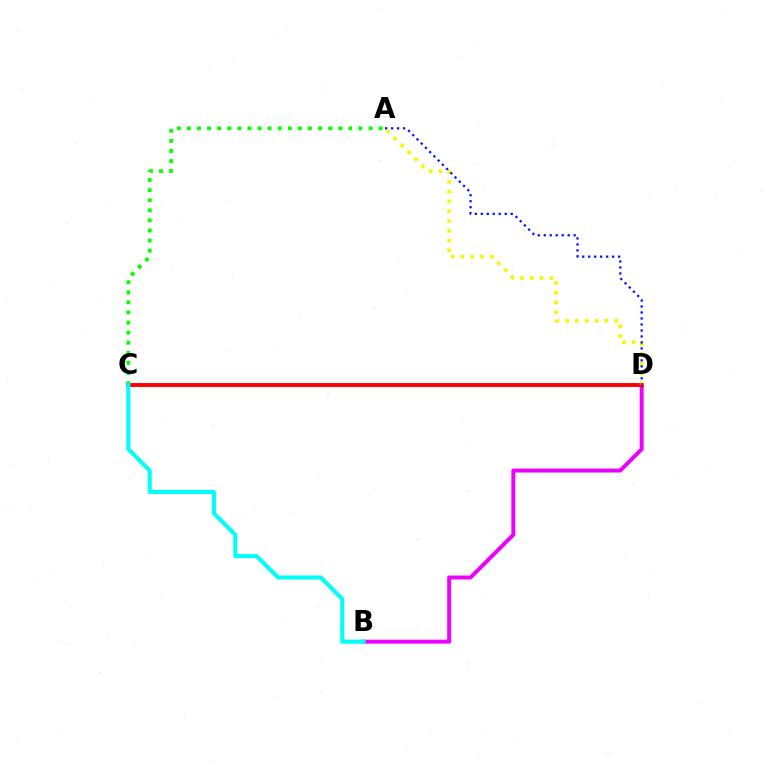{('A', 'C'): [{'color': '#08ff00', 'line_style': 'dotted', 'thickness': 2.74}], ('B', 'D'): [{'color': '#ee00ff', 'line_style': 'solid', 'thickness': 2.84}], ('C', 'D'): [{'color': '#ff0000', 'line_style': 'solid', 'thickness': 2.81}], ('B', 'C'): [{'color': '#00fff6', 'line_style': 'solid', 'thickness': 2.93}], ('A', 'D'): [{'color': '#fcf500', 'line_style': 'dotted', 'thickness': 2.66}, {'color': '#0010ff', 'line_style': 'dotted', 'thickness': 1.63}]}